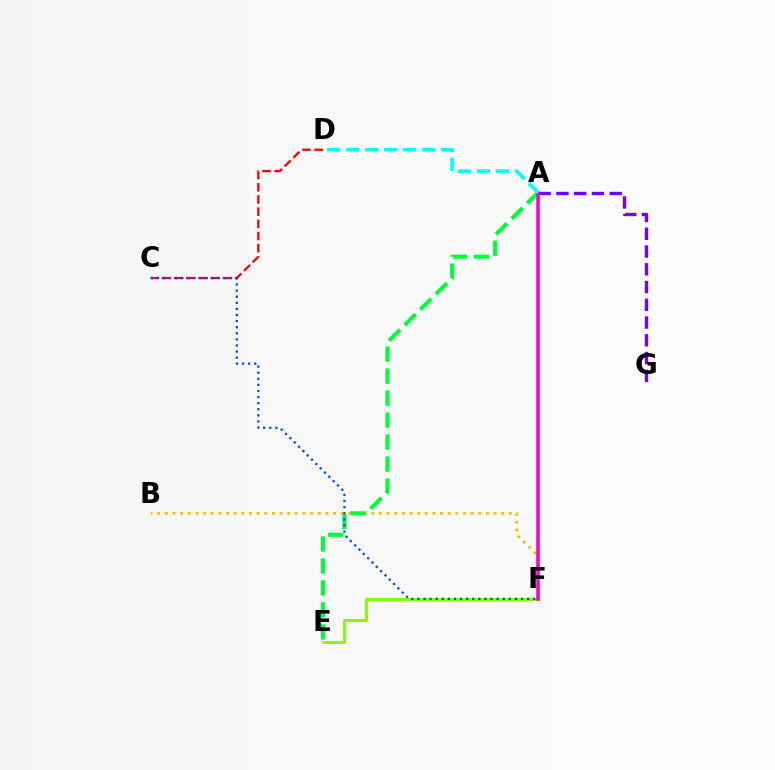{('B', 'F'): [{'color': '#ffbd00', 'line_style': 'dotted', 'thickness': 2.08}], ('E', 'F'): [{'color': '#84ff00', 'line_style': 'solid', 'thickness': 2.12}], ('A', 'E'): [{'color': '#00ff39', 'line_style': 'dashed', 'thickness': 2.99}], ('A', 'G'): [{'color': '#7200ff', 'line_style': 'dashed', 'thickness': 2.41}], ('C', 'D'): [{'color': '#ff0000', 'line_style': 'dashed', 'thickness': 1.66}], ('A', 'F'): [{'color': '#ff00cf', 'line_style': 'solid', 'thickness': 2.58}], ('C', 'F'): [{'color': '#004bff', 'line_style': 'dotted', 'thickness': 1.66}], ('A', 'D'): [{'color': '#00fff6', 'line_style': 'dashed', 'thickness': 2.58}]}